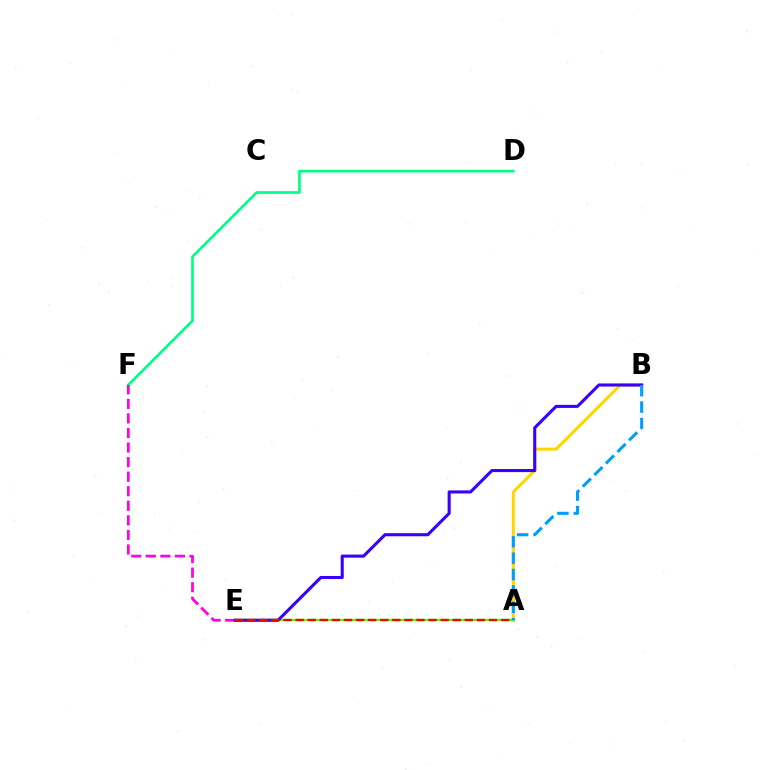{('A', 'B'): [{'color': '#ffd500', 'line_style': 'solid', 'thickness': 2.18}, {'color': '#009eff', 'line_style': 'dashed', 'thickness': 2.22}], ('D', 'F'): [{'color': '#00ff86', 'line_style': 'solid', 'thickness': 1.93}], ('A', 'E'): [{'color': '#4fff00', 'line_style': 'solid', 'thickness': 1.76}, {'color': '#ff0000', 'line_style': 'dashed', 'thickness': 1.64}], ('E', 'F'): [{'color': '#ff00ed', 'line_style': 'dashed', 'thickness': 1.98}], ('B', 'E'): [{'color': '#3700ff', 'line_style': 'solid', 'thickness': 2.22}]}